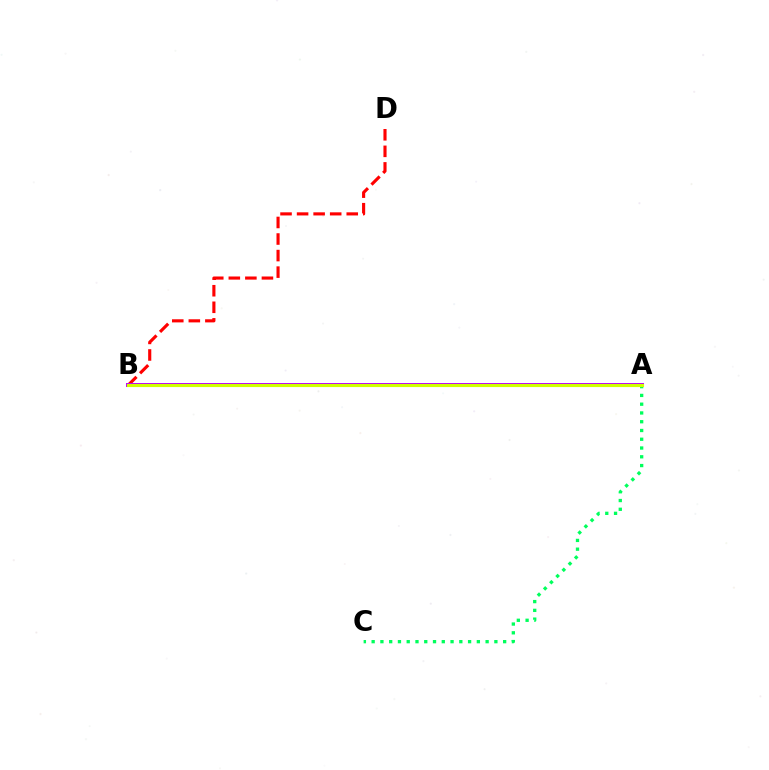{('A', 'C'): [{'color': '#00ff5c', 'line_style': 'dotted', 'thickness': 2.38}], ('B', 'D'): [{'color': '#ff0000', 'line_style': 'dashed', 'thickness': 2.25}], ('A', 'B'): [{'color': '#0074ff', 'line_style': 'dotted', 'thickness': 2.12}, {'color': '#b900ff', 'line_style': 'solid', 'thickness': 2.87}, {'color': '#d1ff00', 'line_style': 'solid', 'thickness': 2.25}]}